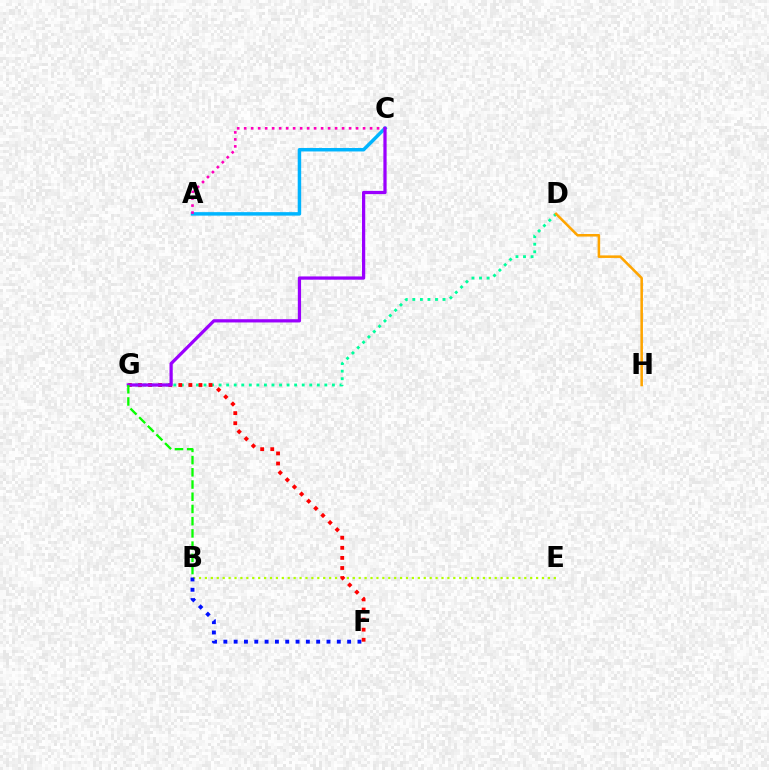{('B', 'E'): [{'color': '#b3ff00', 'line_style': 'dotted', 'thickness': 1.61}], ('A', 'C'): [{'color': '#00b5ff', 'line_style': 'solid', 'thickness': 2.51}, {'color': '#ff00bd', 'line_style': 'dotted', 'thickness': 1.9}], ('B', 'F'): [{'color': '#0010ff', 'line_style': 'dotted', 'thickness': 2.8}], ('D', 'G'): [{'color': '#00ff9d', 'line_style': 'dotted', 'thickness': 2.05}], ('F', 'G'): [{'color': '#ff0000', 'line_style': 'dotted', 'thickness': 2.74}], ('C', 'G'): [{'color': '#9b00ff', 'line_style': 'solid', 'thickness': 2.33}], ('B', 'G'): [{'color': '#08ff00', 'line_style': 'dashed', 'thickness': 1.66}], ('D', 'H'): [{'color': '#ffa500', 'line_style': 'solid', 'thickness': 1.84}]}